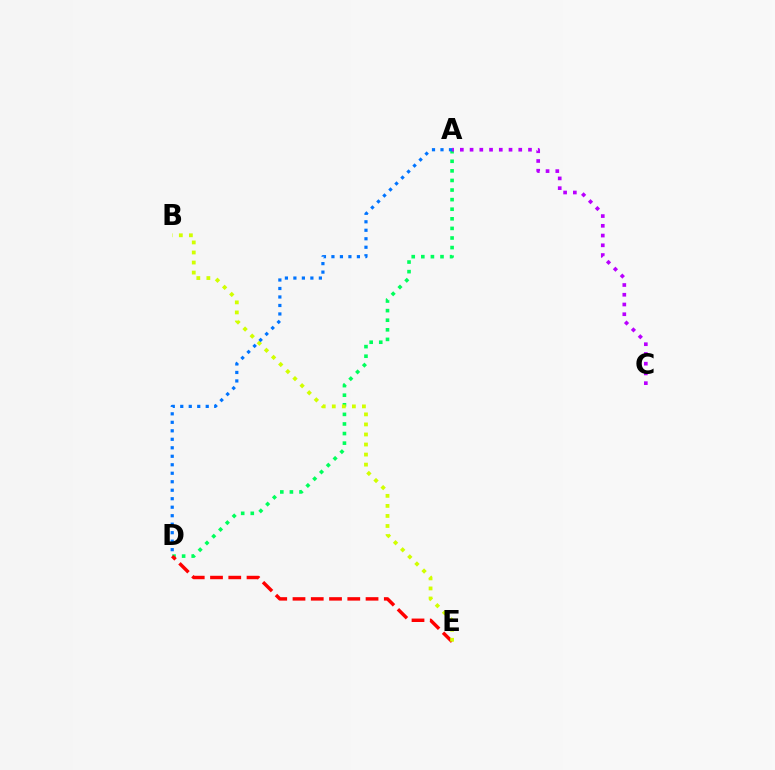{('A', 'D'): [{'color': '#00ff5c', 'line_style': 'dotted', 'thickness': 2.61}, {'color': '#0074ff', 'line_style': 'dotted', 'thickness': 2.31}], ('A', 'C'): [{'color': '#b900ff', 'line_style': 'dotted', 'thickness': 2.65}], ('D', 'E'): [{'color': '#ff0000', 'line_style': 'dashed', 'thickness': 2.48}], ('B', 'E'): [{'color': '#d1ff00', 'line_style': 'dotted', 'thickness': 2.73}]}